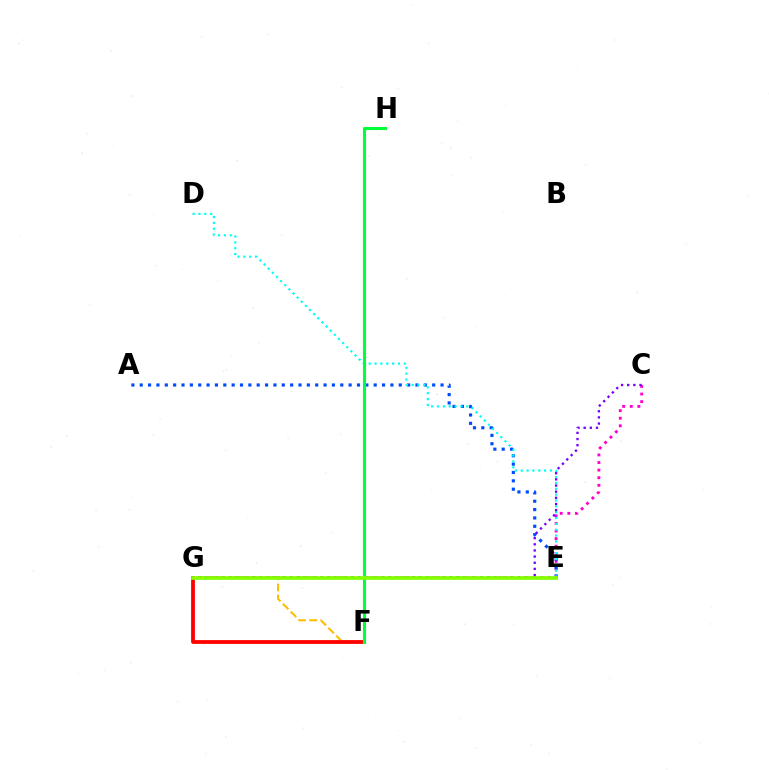{('F', 'G'): [{'color': '#ffbd00', 'line_style': 'dashed', 'thickness': 1.51}, {'color': '#ff0000', 'line_style': 'solid', 'thickness': 2.73}], ('C', 'G'): [{'color': '#ff00cf', 'line_style': 'dotted', 'thickness': 2.06}, {'color': '#7200ff', 'line_style': 'dotted', 'thickness': 1.67}], ('A', 'E'): [{'color': '#004bff', 'line_style': 'dotted', 'thickness': 2.27}], ('D', 'E'): [{'color': '#00fff6', 'line_style': 'dotted', 'thickness': 1.59}], ('F', 'H'): [{'color': '#00ff39', 'line_style': 'solid', 'thickness': 2.24}], ('E', 'G'): [{'color': '#84ff00', 'line_style': 'solid', 'thickness': 2.68}]}